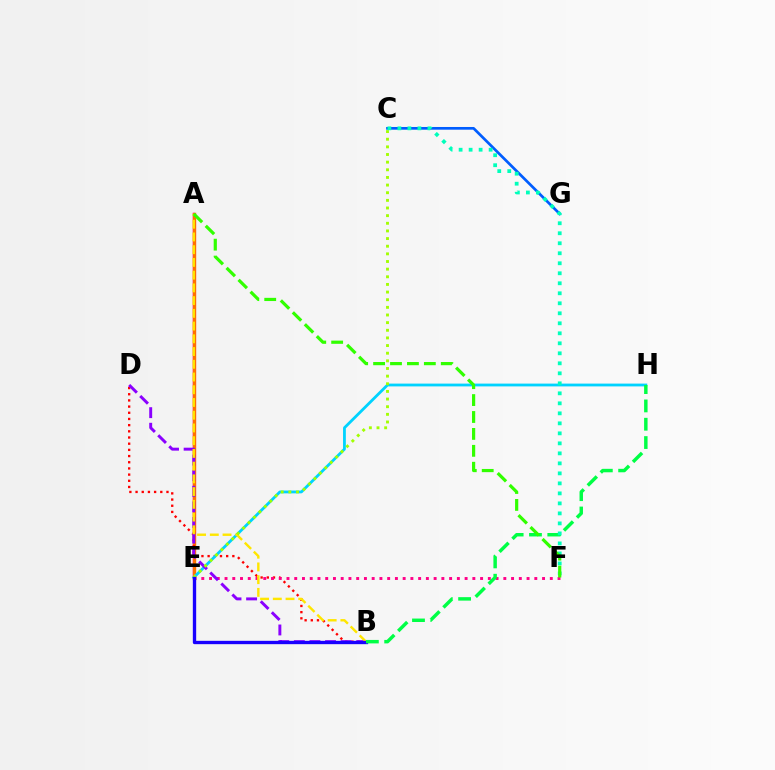{('A', 'E'): [{'color': '#fa00f9', 'line_style': 'solid', 'thickness': 1.76}, {'color': '#ff7000', 'line_style': 'solid', 'thickness': 2.45}], ('B', 'D'): [{'color': '#ff0000', 'line_style': 'dotted', 'thickness': 1.68}, {'color': '#8a00ff', 'line_style': 'dashed', 'thickness': 2.12}], ('E', 'H'): [{'color': '#00d3ff', 'line_style': 'solid', 'thickness': 2.02}], ('E', 'F'): [{'color': '#ff0088', 'line_style': 'dotted', 'thickness': 2.1}], ('A', 'B'): [{'color': '#ffe600', 'line_style': 'dashed', 'thickness': 1.73}], ('C', 'G'): [{'color': '#005dff', 'line_style': 'solid', 'thickness': 1.94}], ('C', 'E'): [{'color': '#a2ff00', 'line_style': 'dotted', 'thickness': 2.08}], ('B', 'E'): [{'color': '#1900ff', 'line_style': 'solid', 'thickness': 2.41}], ('B', 'H'): [{'color': '#00ff45', 'line_style': 'dashed', 'thickness': 2.49}], ('C', 'F'): [{'color': '#00ffbb', 'line_style': 'dotted', 'thickness': 2.72}], ('A', 'F'): [{'color': '#31ff00', 'line_style': 'dashed', 'thickness': 2.3}]}